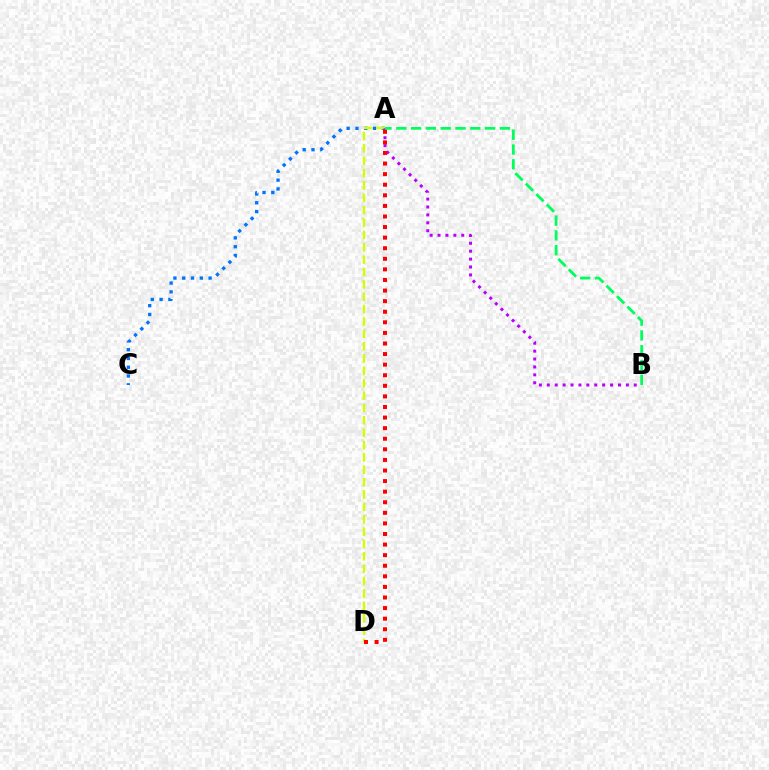{('A', 'C'): [{'color': '#0074ff', 'line_style': 'dotted', 'thickness': 2.39}], ('A', 'D'): [{'color': '#d1ff00', 'line_style': 'dashed', 'thickness': 1.68}, {'color': '#ff0000', 'line_style': 'dotted', 'thickness': 2.88}], ('A', 'B'): [{'color': '#b900ff', 'line_style': 'dotted', 'thickness': 2.15}, {'color': '#00ff5c', 'line_style': 'dashed', 'thickness': 2.01}]}